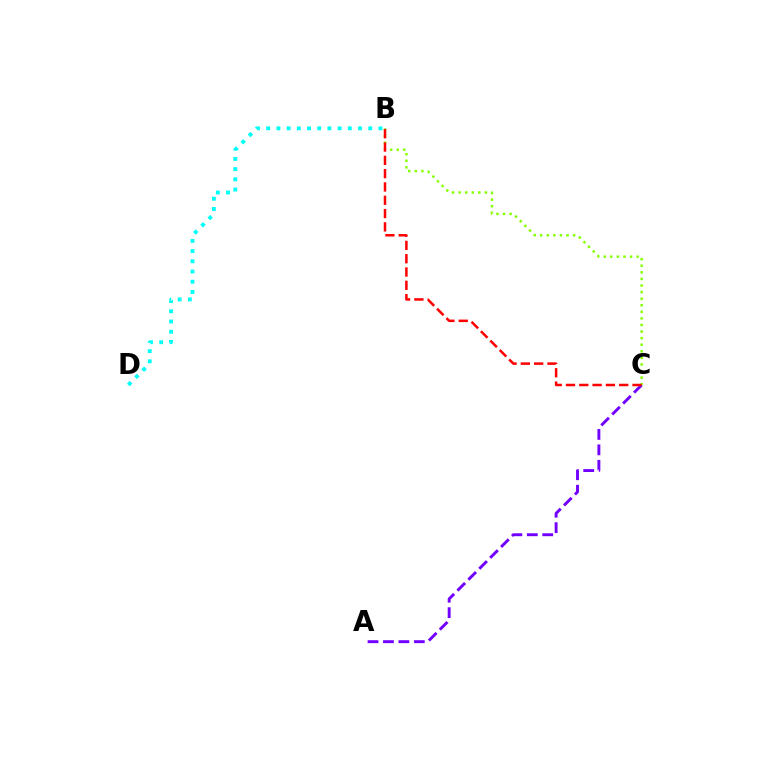{('B', 'D'): [{'color': '#00fff6', 'line_style': 'dotted', 'thickness': 2.77}], ('A', 'C'): [{'color': '#7200ff', 'line_style': 'dashed', 'thickness': 2.1}], ('B', 'C'): [{'color': '#84ff00', 'line_style': 'dotted', 'thickness': 1.79}, {'color': '#ff0000', 'line_style': 'dashed', 'thickness': 1.81}]}